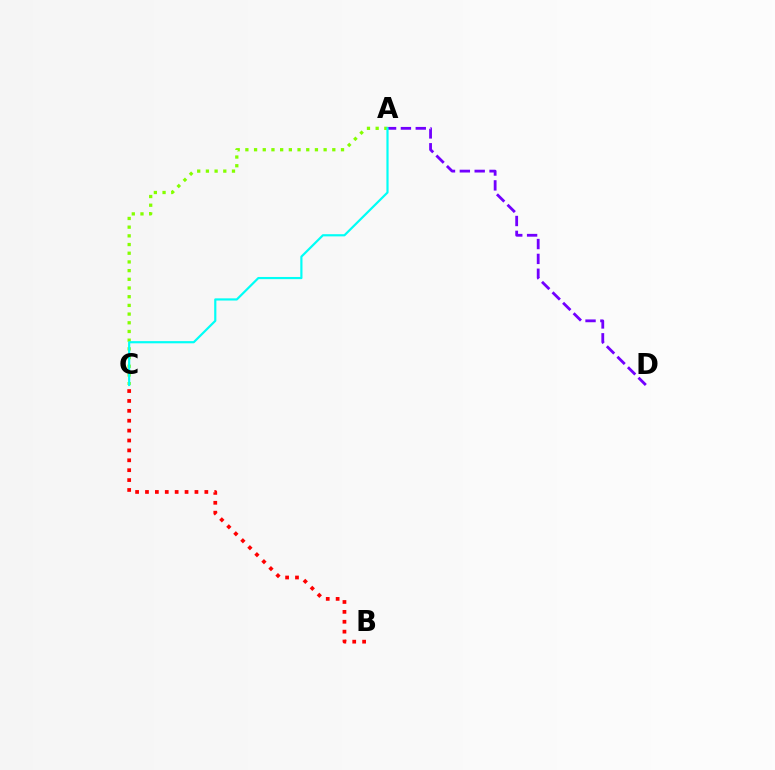{('A', 'C'): [{'color': '#84ff00', 'line_style': 'dotted', 'thickness': 2.36}, {'color': '#00fff6', 'line_style': 'solid', 'thickness': 1.57}], ('A', 'D'): [{'color': '#7200ff', 'line_style': 'dashed', 'thickness': 2.02}], ('B', 'C'): [{'color': '#ff0000', 'line_style': 'dotted', 'thickness': 2.69}]}